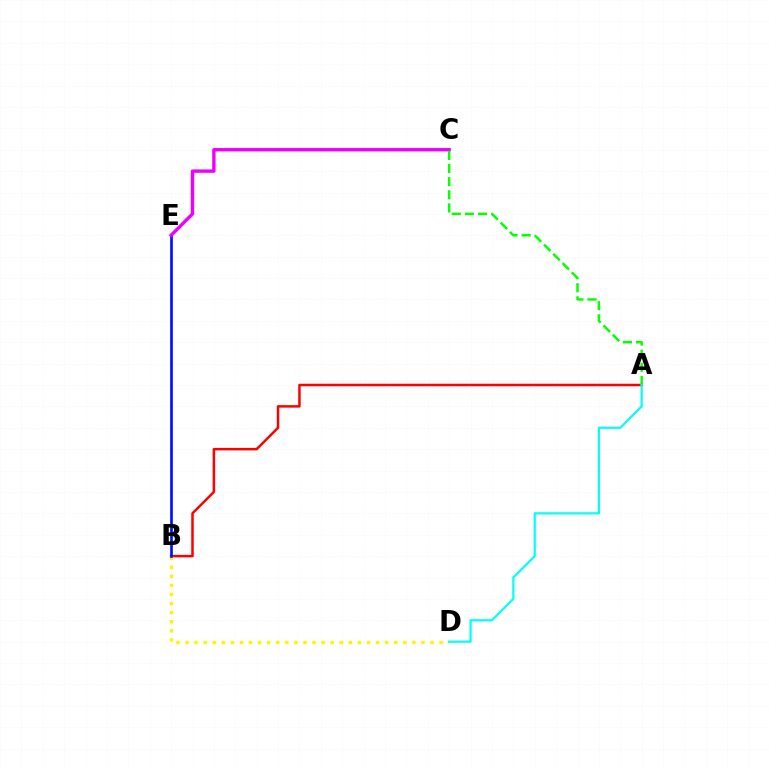{('A', 'B'): [{'color': '#ff0000', 'line_style': 'solid', 'thickness': 1.8}], ('B', 'D'): [{'color': '#fcf500', 'line_style': 'dotted', 'thickness': 2.47}], ('B', 'E'): [{'color': '#0010ff', 'line_style': 'solid', 'thickness': 1.93}], ('C', 'E'): [{'color': '#ee00ff', 'line_style': 'solid', 'thickness': 2.44}], ('A', 'C'): [{'color': '#08ff00', 'line_style': 'dashed', 'thickness': 1.78}], ('A', 'D'): [{'color': '#00fff6', 'line_style': 'solid', 'thickness': 1.57}]}